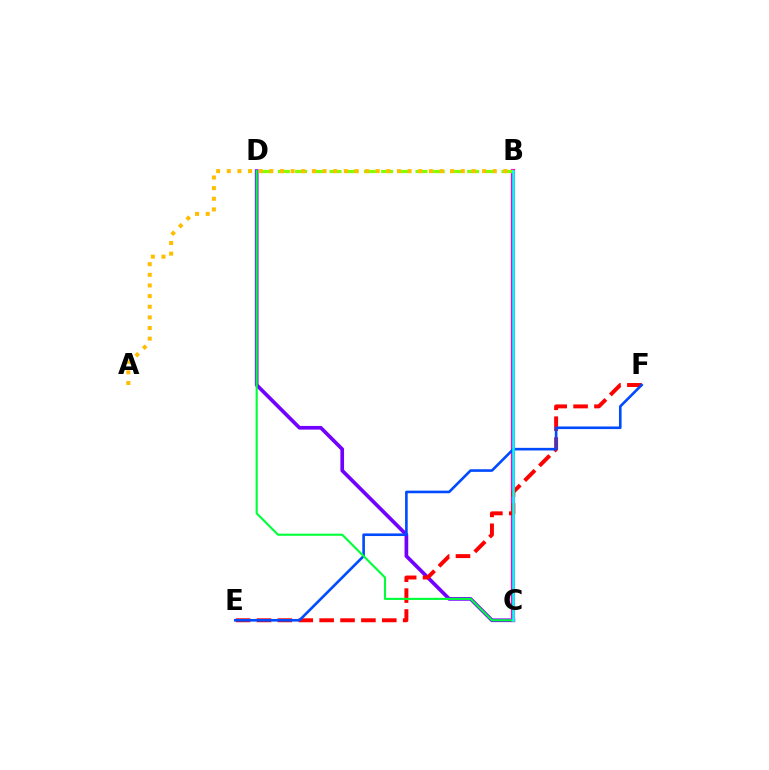{('C', 'D'): [{'color': '#7200ff', 'line_style': 'solid', 'thickness': 2.64}, {'color': '#00ff39', 'line_style': 'solid', 'thickness': 1.53}], ('B', 'C'): [{'color': '#ff00cf', 'line_style': 'solid', 'thickness': 3.0}, {'color': '#00fff6', 'line_style': 'solid', 'thickness': 1.84}], ('E', 'F'): [{'color': '#ff0000', 'line_style': 'dashed', 'thickness': 2.84}, {'color': '#004bff', 'line_style': 'solid', 'thickness': 1.88}], ('B', 'D'): [{'color': '#84ff00', 'line_style': 'dashed', 'thickness': 2.34}], ('A', 'B'): [{'color': '#ffbd00', 'line_style': 'dotted', 'thickness': 2.89}]}